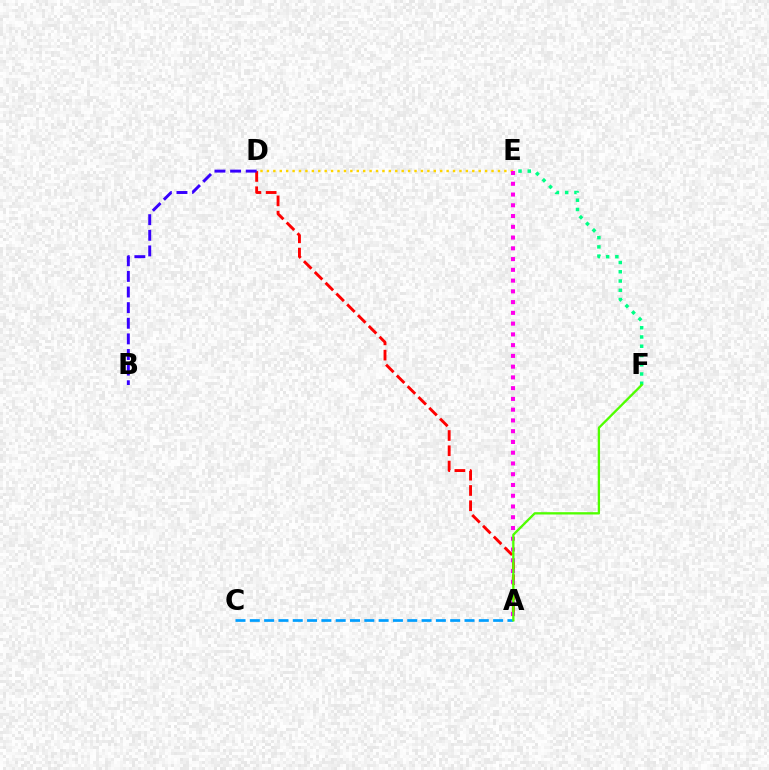{('A', 'D'): [{'color': '#ff0000', 'line_style': 'dashed', 'thickness': 2.08}], ('E', 'F'): [{'color': '#00ff86', 'line_style': 'dotted', 'thickness': 2.51}], ('D', 'E'): [{'color': '#ffd500', 'line_style': 'dotted', 'thickness': 1.74}], ('B', 'D'): [{'color': '#3700ff', 'line_style': 'dashed', 'thickness': 2.12}], ('A', 'C'): [{'color': '#009eff', 'line_style': 'dashed', 'thickness': 1.94}], ('A', 'E'): [{'color': '#ff00ed', 'line_style': 'dotted', 'thickness': 2.92}], ('A', 'F'): [{'color': '#4fff00', 'line_style': 'solid', 'thickness': 1.67}]}